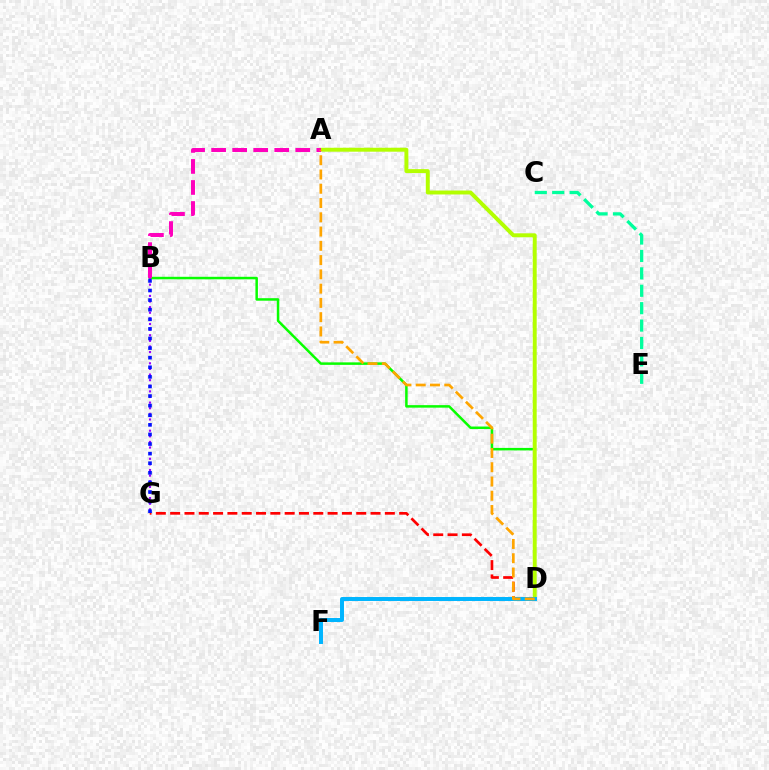{('B', 'D'): [{'color': '#08ff00', 'line_style': 'solid', 'thickness': 1.8}], ('D', 'G'): [{'color': '#ff0000', 'line_style': 'dashed', 'thickness': 1.94}], ('A', 'D'): [{'color': '#b3ff00', 'line_style': 'solid', 'thickness': 2.83}, {'color': '#ffa500', 'line_style': 'dashed', 'thickness': 1.94}], ('A', 'B'): [{'color': '#ff00bd', 'line_style': 'dashed', 'thickness': 2.86}], ('D', 'F'): [{'color': '#00b5ff', 'line_style': 'solid', 'thickness': 2.86}], ('C', 'E'): [{'color': '#00ff9d', 'line_style': 'dashed', 'thickness': 2.36}], ('B', 'G'): [{'color': '#9b00ff', 'line_style': 'dotted', 'thickness': 1.53}, {'color': '#0010ff', 'line_style': 'dotted', 'thickness': 2.61}]}